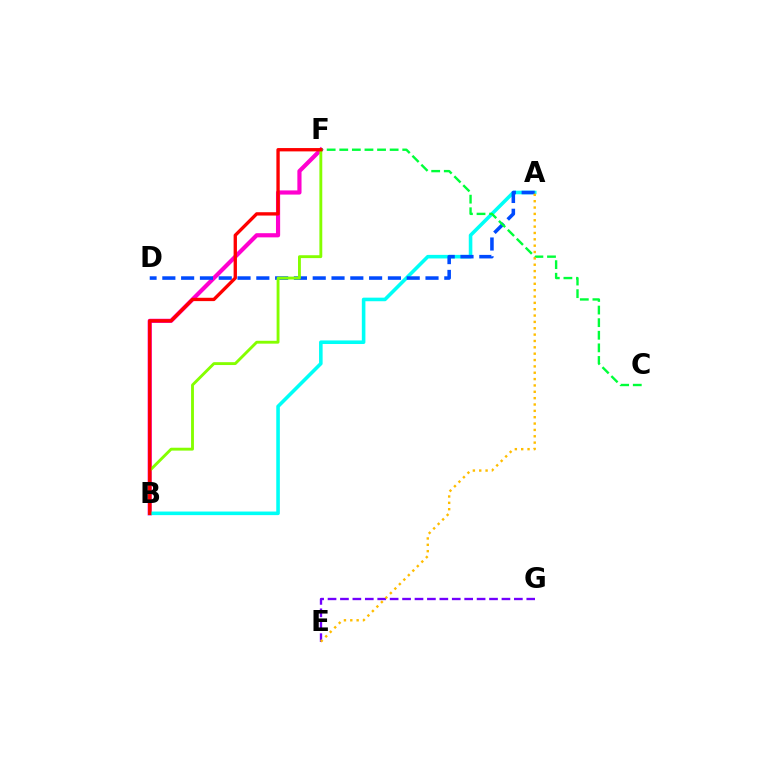{('B', 'F'): [{'color': '#ff00cf', 'line_style': 'solid', 'thickness': 3.0}, {'color': '#84ff00', 'line_style': 'solid', 'thickness': 2.07}, {'color': '#ff0000', 'line_style': 'solid', 'thickness': 2.4}], ('E', 'G'): [{'color': '#7200ff', 'line_style': 'dashed', 'thickness': 1.69}], ('A', 'B'): [{'color': '#00fff6', 'line_style': 'solid', 'thickness': 2.58}], ('A', 'D'): [{'color': '#004bff', 'line_style': 'dashed', 'thickness': 2.55}], ('C', 'F'): [{'color': '#00ff39', 'line_style': 'dashed', 'thickness': 1.71}], ('A', 'E'): [{'color': '#ffbd00', 'line_style': 'dotted', 'thickness': 1.73}]}